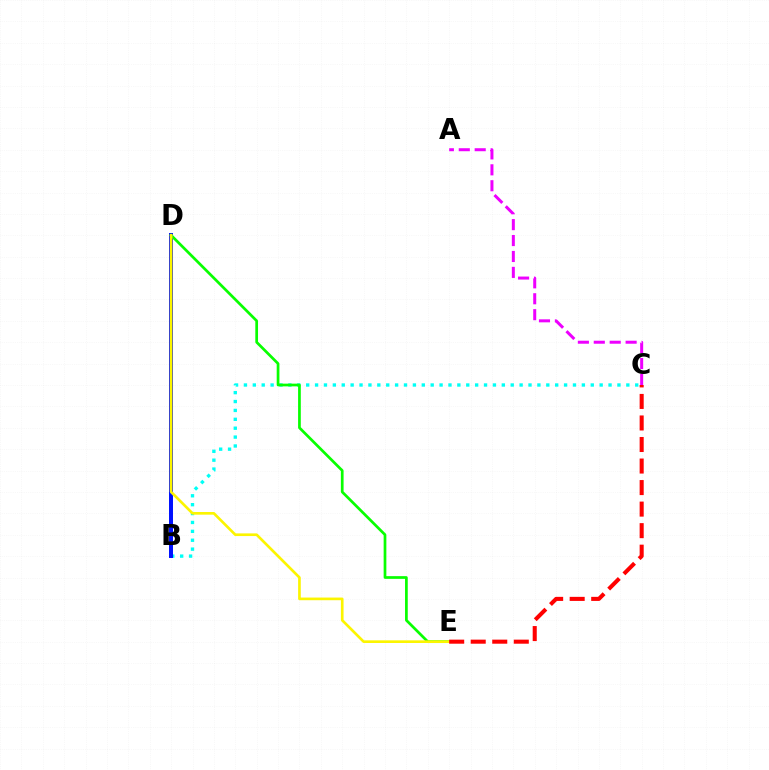{('B', 'C'): [{'color': '#00fff6', 'line_style': 'dotted', 'thickness': 2.42}], ('B', 'D'): [{'color': '#0010ff', 'line_style': 'solid', 'thickness': 2.86}], ('D', 'E'): [{'color': '#08ff00', 'line_style': 'solid', 'thickness': 1.96}, {'color': '#fcf500', 'line_style': 'solid', 'thickness': 1.92}], ('A', 'C'): [{'color': '#ee00ff', 'line_style': 'dashed', 'thickness': 2.16}], ('C', 'E'): [{'color': '#ff0000', 'line_style': 'dashed', 'thickness': 2.93}]}